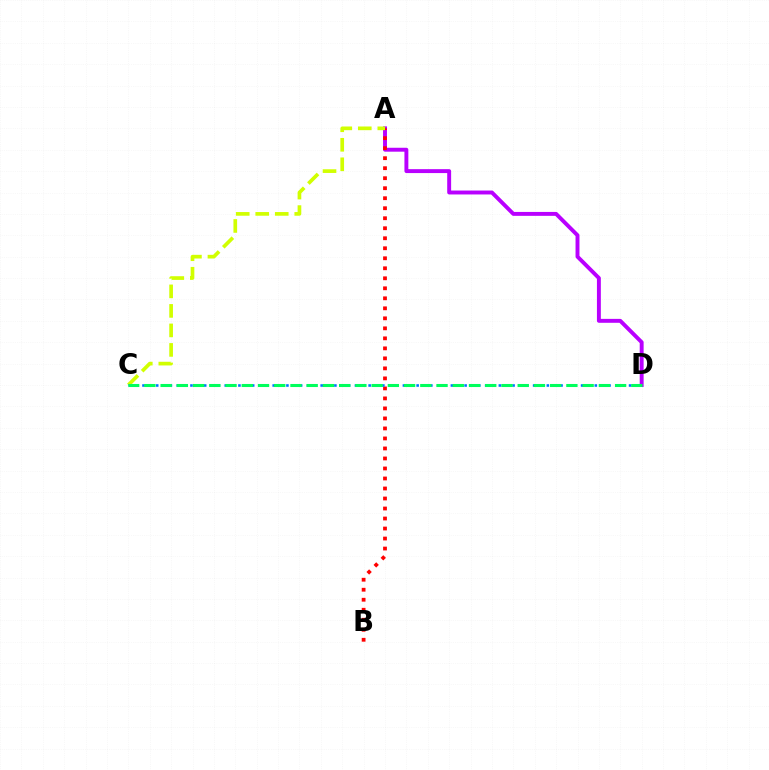{('A', 'D'): [{'color': '#b900ff', 'line_style': 'solid', 'thickness': 2.82}], ('A', 'B'): [{'color': '#ff0000', 'line_style': 'dotted', 'thickness': 2.72}], ('A', 'C'): [{'color': '#d1ff00', 'line_style': 'dashed', 'thickness': 2.65}], ('C', 'D'): [{'color': '#0074ff', 'line_style': 'dotted', 'thickness': 1.86}, {'color': '#00ff5c', 'line_style': 'dashed', 'thickness': 2.21}]}